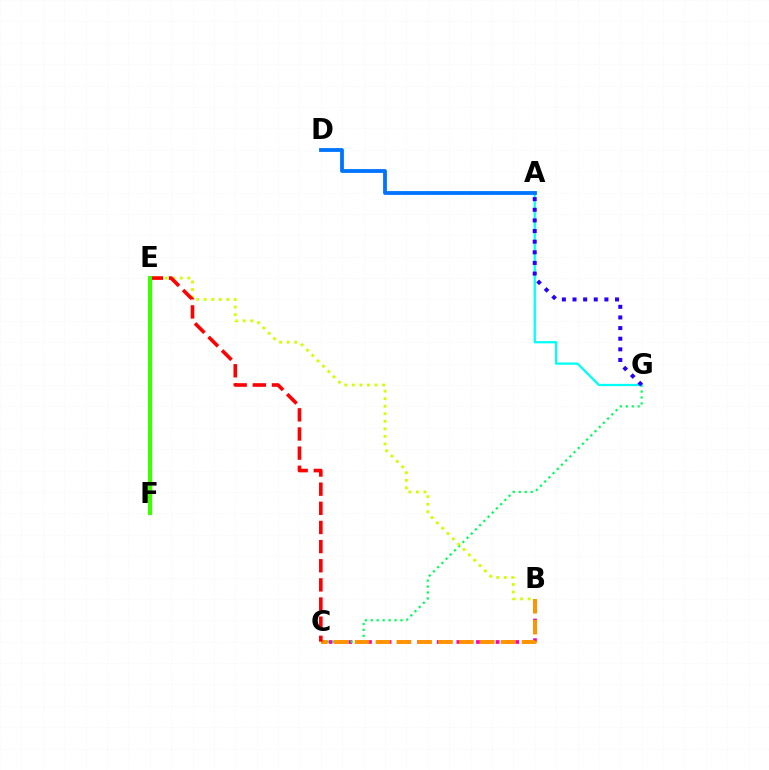{('B', 'C'): [{'color': '#ff00ac', 'line_style': 'dotted', 'thickness': 2.67}, {'color': '#ff9400', 'line_style': 'dashed', 'thickness': 2.83}], ('C', 'G'): [{'color': '#00ff5c', 'line_style': 'dotted', 'thickness': 1.61}], ('A', 'G'): [{'color': '#00fff6', 'line_style': 'solid', 'thickness': 1.64}, {'color': '#2500ff', 'line_style': 'dotted', 'thickness': 2.89}], ('B', 'E'): [{'color': '#d1ff00', 'line_style': 'dotted', 'thickness': 2.05}], ('E', 'F'): [{'color': '#b900ff', 'line_style': 'solid', 'thickness': 2.3}, {'color': '#3dff00', 'line_style': 'solid', 'thickness': 2.93}], ('C', 'E'): [{'color': '#ff0000', 'line_style': 'dashed', 'thickness': 2.6}], ('A', 'D'): [{'color': '#0074ff', 'line_style': 'solid', 'thickness': 2.74}]}